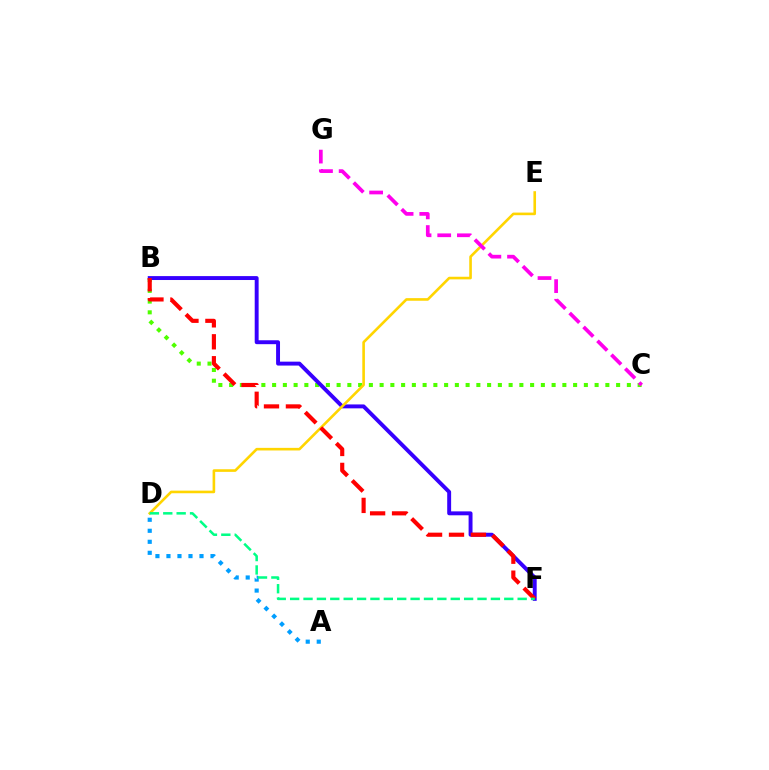{('B', 'C'): [{'color': '#4fff00', 'line_style': 'dotted', 'thickness': 2.92}], ('B', 'F'): [{'color': '#3700ff', 'line_style': 'solid', 'thickness': 2.82}, {'color': '#ff0000', 'line_style': 'dashed', 'thickness': 2.98}], ('D', 'E'): [{'color': '#ffd500', 'line_style': 'solid', 'thickness': 1.88}], ('C', 'G'): [{'color': '#ff00ed', 'line_style': 'dashed', 'thickness': 2.67}], ('A', 'D'): [{'color': '#009eff', 'line_style': 'dotted', 'thickness': 2.99}], ('D', 'F'): [{'color': '#00ff86', 'line_style': 'dashed', 'thickness': 1.82}]}